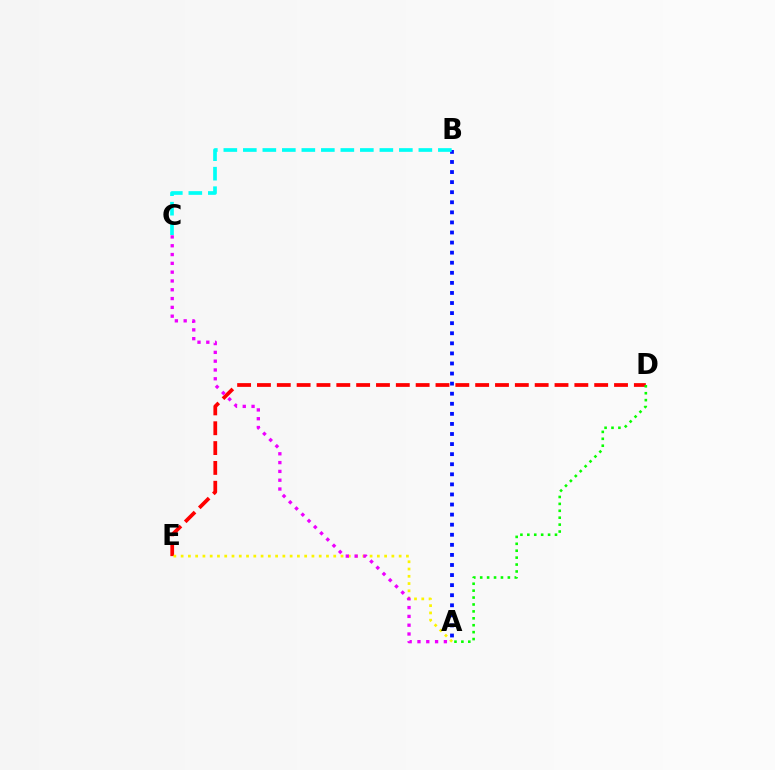{('A', 'B'): [{'color': '#0010ff', 'line_style': 'dotted', 'thickness': 2.74}], ('B', 'C'): [{'color': '#00fff6', 'line_style': 'dashed', 'thickness': 2.65}], ('D', 'E'): [{'color': '#ff0000', 'line_style': 'dashed', 'thickness': 2.69}], ('A', 'E'): [{'color': '#fcf500', 'line_style': 'dotted', 'thickness': 1.97}], ('A', 'C'): [{'color': '#ee00ff', 'line_style': 'dotted', 'thickness': 2.39}], ('A', 'D'): [{'color': '#08ff00', 'line_style': 'dotted', 'thickness': 1.88}]}